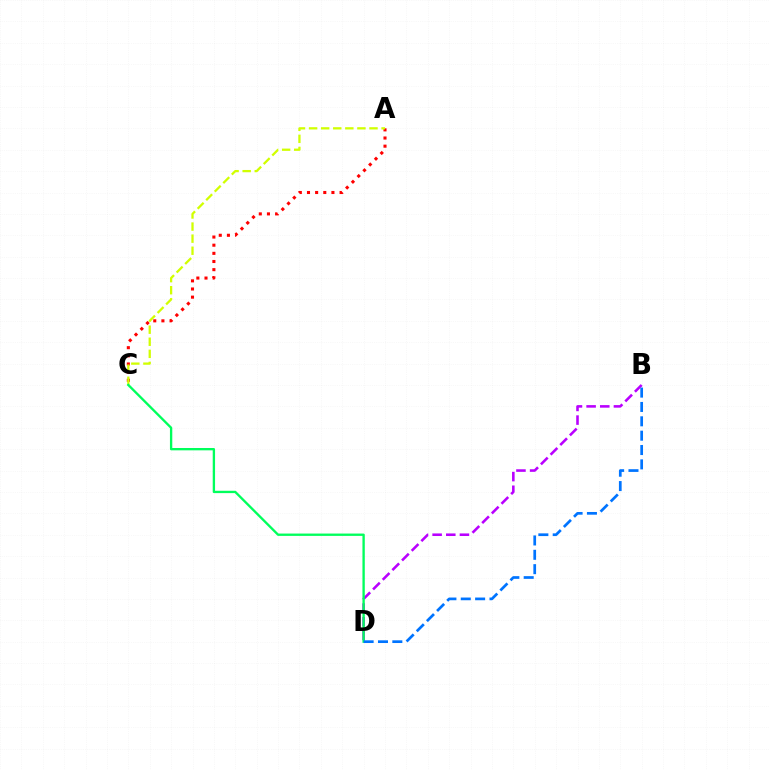{('B', 'D'): [{'color': '#b900ff', 'line_style': 'dashed', 'thickness': 1.86}, {'color': '#0074ff', 'line_style': 'dashed', 'thickness': 1.95}], ('A', 'C'): [{'color': '#ff0000', 'line_style': 'dotted', 'thickness': 2.21}, {'color': '#d1ff00', 'line_style': 'dashed', 'thickness': 1.64}], ('C', 'D'): [{'color': '#00ff5c', 'line_style': 'solid', 'thickness': 1.69}]}